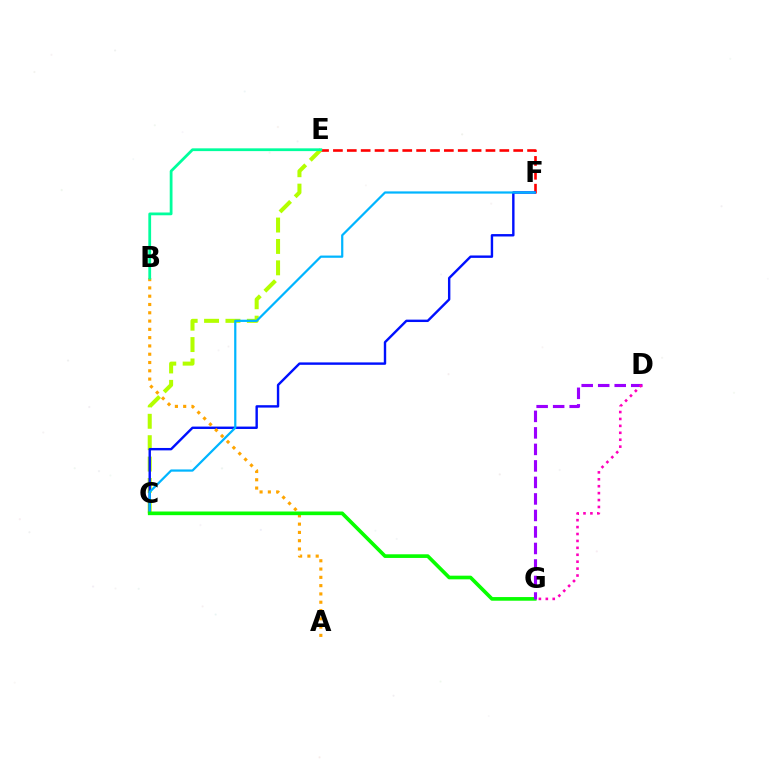{('C', 'E'): [{'color': '#b3ff00', 'line_style': 'dashed', 'thickness': 2.91}], ('E', 'F'): [{'color': '#ff0000', 'line_style': 'dashed', 'thickness': 1.88}], ('C', 'F'): [{'color': '#0010ff', 'line_style': 'solid', 'thickness': 1.73}, {'color': '#00b5ff', 'line_style': 'solid', 'thickness': 1.6}], ('A', 'B'): [{'color': '#ffa500', 'line_style': 'dotted', 'thickness': 2.25}], ('C', 'G'): [{'color': '#08ff00', 'line_style': 'solid', 'thickness': 2.63}], ('D', 'G'): [{'color': '#9b00ff', 'line_style': 'dashed', 'thickness': 2.24}, {'color': '#ff00bd', 'line_style': 'dotted', 'thickness': 1.88}], ('B', 'E'): [{'color': '#00ff9d', 'line_style': 'solid', 'thickness': 2.0}]}